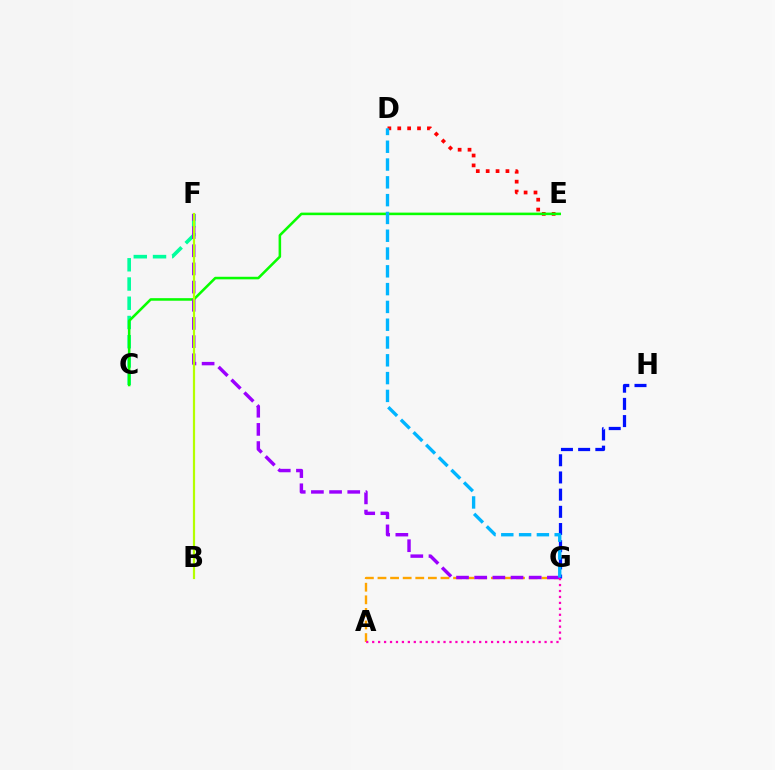{('D', 'E'): [{'color': '#ff0000', 'line_style': 'dotted', 'thickness': 2.69}], ('G', 'H'): [{'color': '#0010ff', 'line_style': 'dashed', 'thickness': 2.34}], ('C', 'F'): [{'color': '#00ff9d', 'line_style': 'dashed', 'thickness': 2.61}], ('A', 'G'): [{'color': '#ffa500', 'line_style': 'dashed', 'thickness': 1.71}, {'color': '#ff00bd', 'line_style': 'dotted', 'thickness': 1.62}], ('C', 'E'): [{'color': '#08ff00', 'line_style': 'solid', 'thickness': 1.84}], ('F', 'G'): [{'color': '#9b00ff', 'line_style': 'dashed', 'thickness': 2.47}], ('B', 'F'): [{'color': '#b3ff00', 'line_style': 'solid', 'thickness': 1.58}], ('D', 'G'): [{'color': '#00b5ff', 'line_style': 'dashed', 'thickness': 2.42}]}